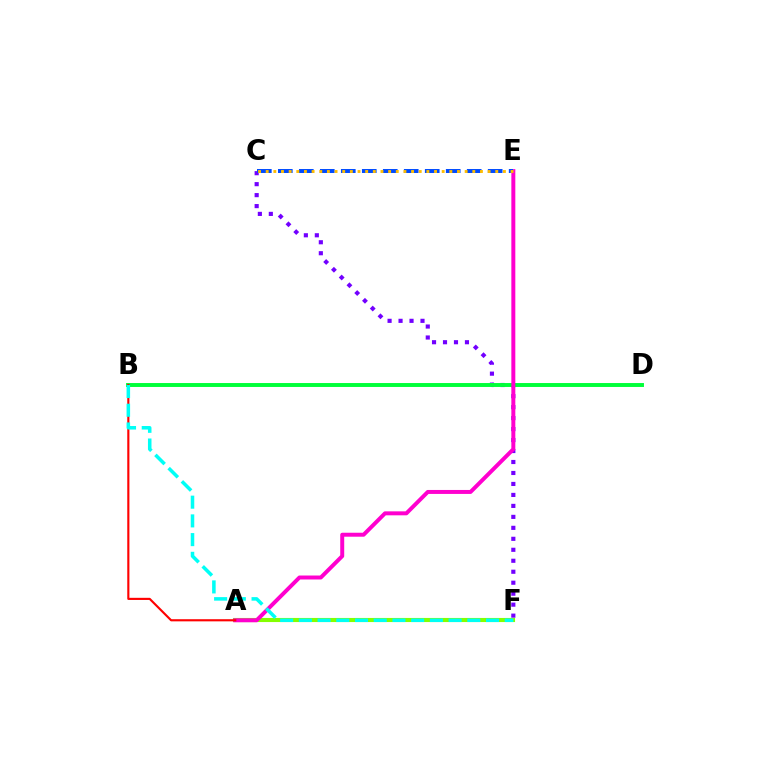{('C', 'F'): [{'color': '#7200ff', 'line_style': 'dotted', 'thickness': 2.98}], ('A', 'F'): [{'color': '#84ff00', 'line_style': 'solid', 'thickness': 2.96}], ('B', 'D'): [{'color': '#00ff39', 'line_style': 'solid', 'thickness': 2.82}], ('A', 'E'): [{'color': '#ff00cf', 'line_style': 'solid', 'thickness': 2.86}], ('A', 'B'): [{'color': '#ff0000', 'line_style': 'solid', 'thickness': 1.54}], ('C', 'E'): [{'color': '#004bff', 'line_style': 'dashed', 'thickness': 2.85}, {'color': '#ffbd00', 'line_style': 'dotted', 'thickness': 2.08}], ('B', 'F'): [{'color': '#00fff6', 'line_style': 'dashed', 'thickness': 2.54}]}